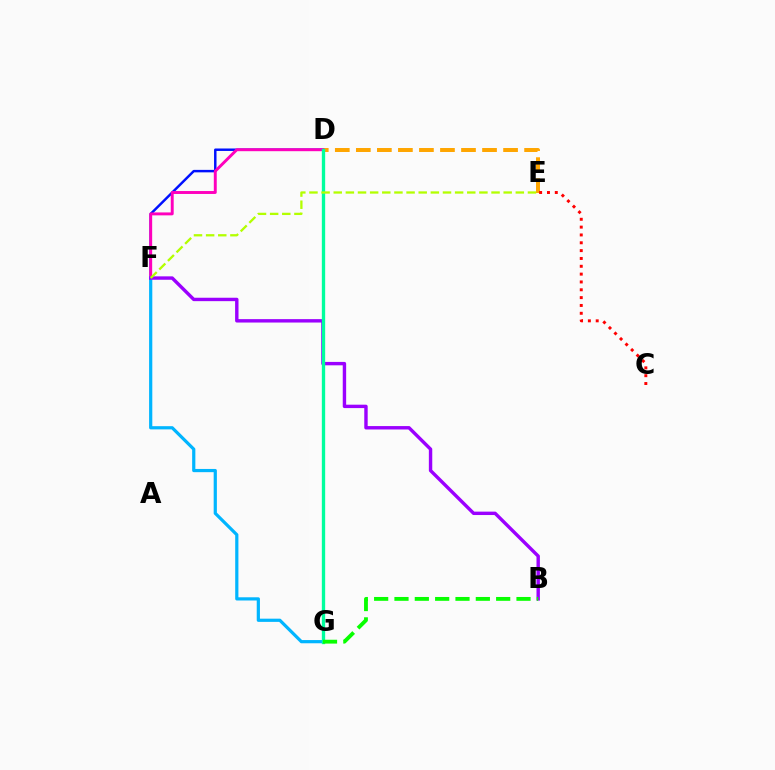{('D', 'F'): [{'color': '#0010ff', 'line_style': 'solid', 'thickness': 1.77}, {'color': '#ff00bd', 'line_style': 'solid', 'thickness': 2.11}], ('D', 'E'): [{'color': '#ffa500', 'line_style': 'dashed', 'thickness': 2.86}], ('F', 'G'): [{'color': '#00b5ff', 'line_style': 'solid', 'thickness': 2.31}], ('B', 'F'): [{'color': '#9b00ff', 'line_style': 'solid', 'thickness': 2.45}], ('D', 'G'): [{'color': '#00ff9d', 'line_style': 'solid', 'thickness': 2.4}], ('C', 'E'): [{'color': '#ff0000', 'line_style': 'dotted', 'thickness': 2.13}], ('E', 'F'): [{'color': '#b3ff00', 'line_style': 'dashed', 'thickness': 1.65}], ('B', 'G'): [{'color': '#08ff00', 'line_style': 'dashed', 'thickness': 2.76}]}